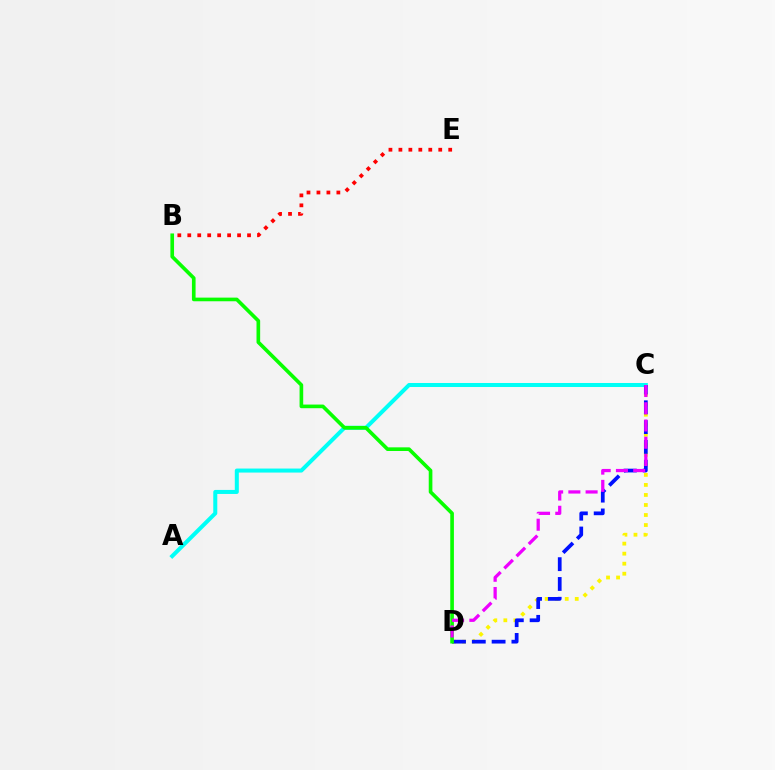{('A', 'C'): [{'color': '#00fff6', 'line_style': 'solid', 'thickness': 2.89}], ('C', 'D'): [{'color': '#fcf500', 'line_style': 'dotted', 'thickness': 2.72}, {'color': '#0010ff', 'line_style': 'dashed', 'thickness': 2.69}, {'color': '#ee00ff', 'line_style': 'dashed', 'thickness': 2.34}], ('B', 'E'): [{'color': '#ff0000', 'line_style': 'dotted', 'thickness': 2.71}], ('B', 'D'): [{'color': '#08ff00', 'line_style': 'solid', 'thickness': 2.62}]}